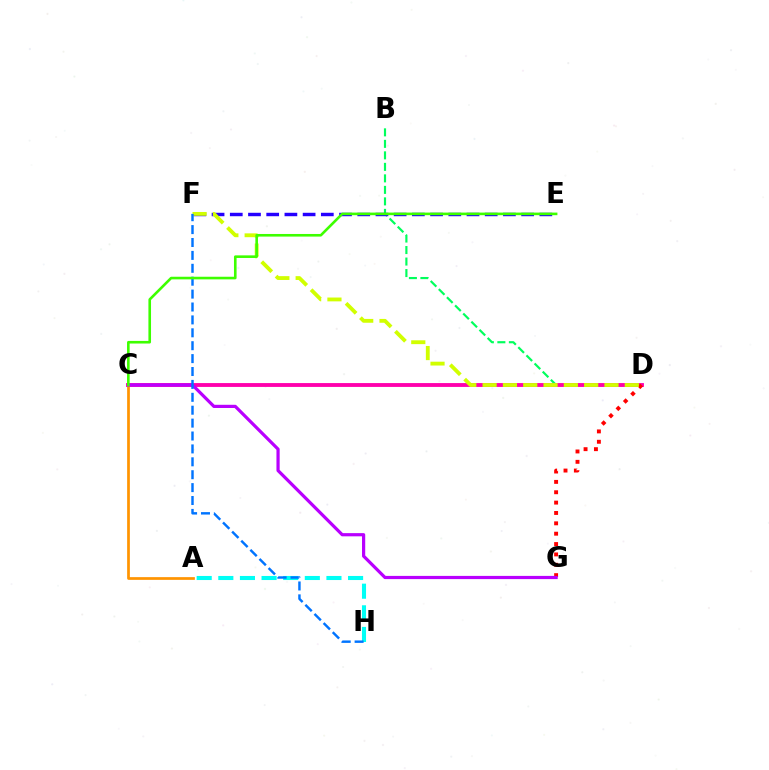{('B', 'D'): [{'color': '#00ff5c', 'line_style': 'dashed', 'thickness': 1.56}], ('C', 'D'): [{'color': '#ff00ac', 'line_style': 'solid', 'thickness': 2.77}], ('A', 'C'): [{'color': '#ff9400', 'line_style': 'solid', 'thickness': 1.96}], ('D', 'G'): [{'color': '#ff0000', 'line_style': 'dotted', 'thickness': 2.82}], ('C', 'G'): [{'color': '#b900ff', 'line_style': 'solid', 'thickness': 2.3}], ('E', 'F'): [{'color': '#2500ff', 'line_style': 'dashed', 'thickness': 2.47}], ('D', 'F'): [{'color': '#d1ff00', 'line_style': 'dashed', 'thickness': 2.76}], ('A', 'H'): [{'color': '#00fff6', 'line_style': 'dashed', 'thickness': 2.94}], ('F', 'H'): [{'color': '#0074ff', 'line_style': 'dashed', 'thickness': 1.75}], ('C', 'E'): [{'color': '#3dff00', 'line_style': 'solid', 'thickness': 1.88}]}